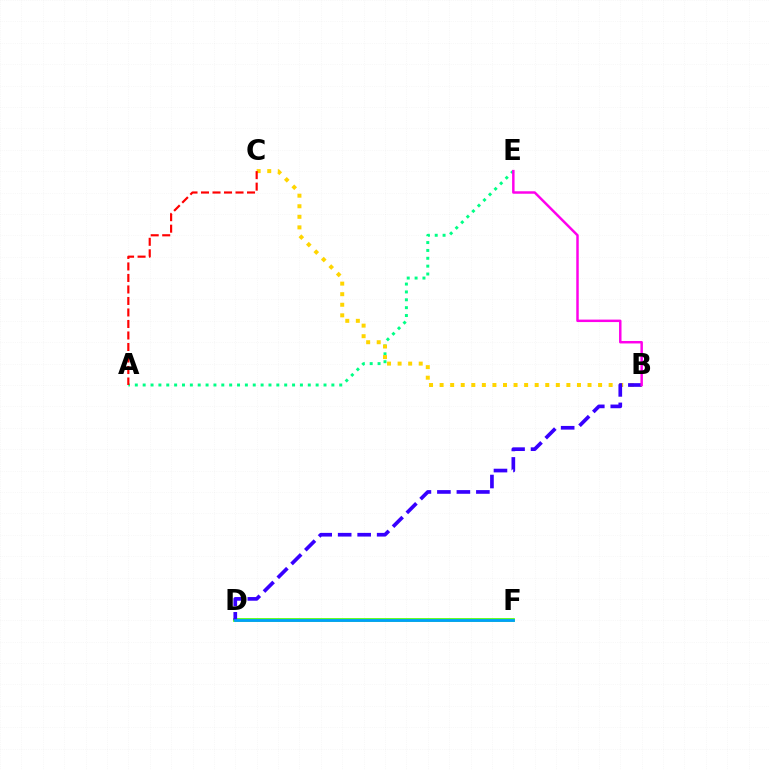{('D', 'F'): [{'color': '#4fff00', 'line_style': 'solid', 'thickness': 2.67}, {'color': '#009eff', 'line_style': 'solid', 'thickness': 1.99}], ('A', 'E'): [{'color': '#00ff86', 'line_style': 'dotted', 'thickness': 2.14}], ('B', 'C'): [{'color': '#ffd500', 'line_style': 'dotted', 'thickness': 2.87}], ('B', 'D'): [{'color': '#3700ff', 'line_style': 'dashed', 'thickness': 2.65}], ('B', 'E'): [{'color': '#ff00ed', 'line_style': 'solid', 'thickness': 1.78}], ('A', 'C'): [{'color': '#ff0000', 'line_style': 'dashed', 'thickness': 1.56}]}